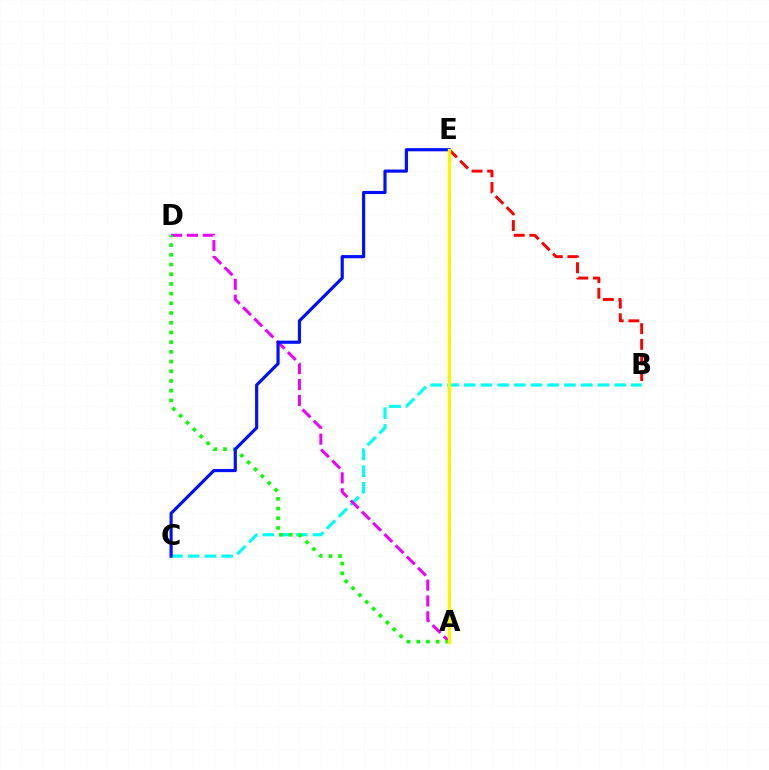{('B', 'E'): [{'color': '#ff0000', 'line_style': 'dashed', 'thickness': 2.12}], ('B', 'C'): [{'color': '#00fff6', 'line_style': 'dashed', 'thickness': 2.27}], ('A', 'D'): [{'color': '#ee00ff', 'line_style': 'dashed', 'thickness': 2.15}, {'color': '#08ff00', 'line_style': 'dotted', 'thickness': 2.64}], ('C', 'E'): [{'color': '#0010ff', 'line_style': 'solid', 'thickness': 2.28}], ('A', 'E'): [{'color': '#fcf500', 'line_style': 'solid', 'thickness': 2.41}]}